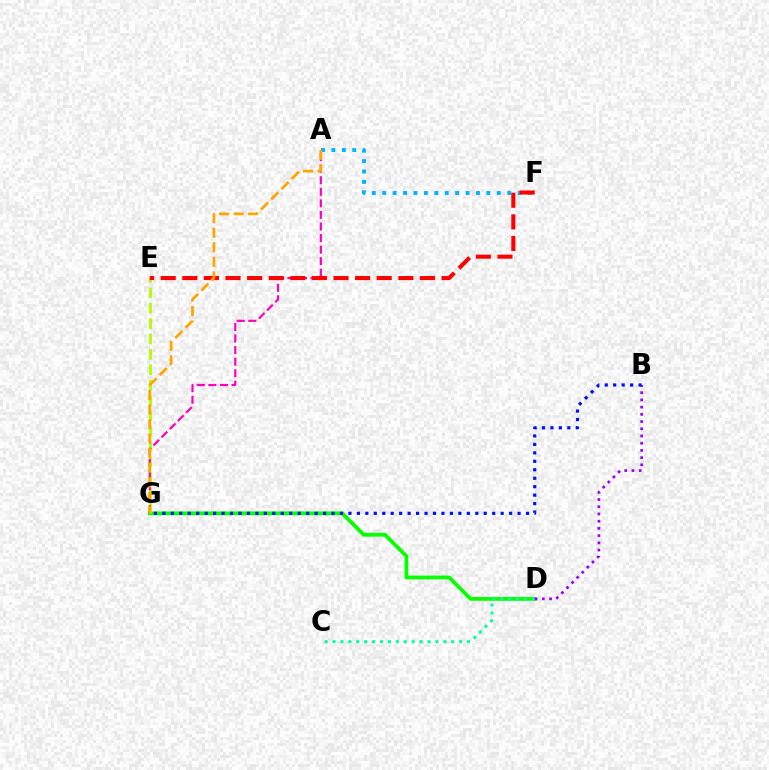{('D', 'G'): [{'color': '#08ff00', 'line_style': 'solid', 'thickness': 2.73}], ('C', 'D'): [{'color': '#00ff9d', 'line_style': 'dotted', 'thickness': 2.15}], ('E', 'G'): [{'color': '#b3ff00', 'line_style': 'dashed', 'thickness': 2.09}], ('A', 'F'): [{'color': '#00b5ff', 'line_style': 'dotted', 'thickness': 2.83}], ('A', 'G'): [{'color': '#ff00bd', 'line_style': 'dashed', 'thickness': 1.57}, {'color': '#ffa500', 'line_style': 'dashed', 'thickness': 1.97}], ('B', 'D'): [{'color': '#9b00ff', 'line_style': 'dotted', 'thickness': 1.96}], ('E', 'F'): [{'color': '#ff0000', 'line_style': 'dashed', 'thickness': 2.93}], ('B', 'G'): [{'color': '#0010ff', 'line_style': 'dotted', 'thickness': 2.3}]}